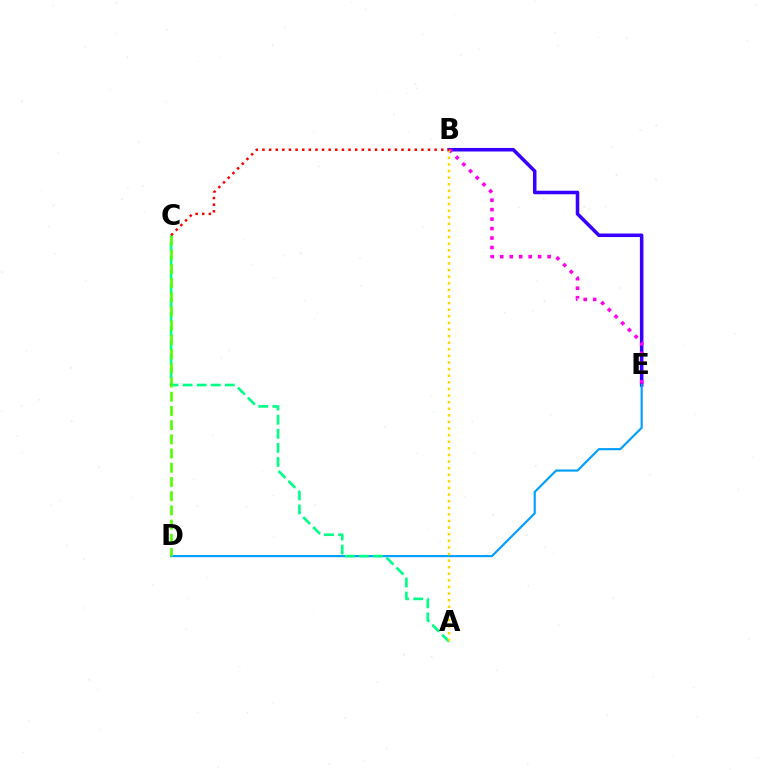{('B', 'E'): [{'color': '#3700ff', 'line_style': 'solid', 'thickness': 2.55}, {'color': '#ff00ed', 'line_style': 'dotted', 'thickness': 2.57}], ('D', 'E'): [{'color': '#009eff', 'line_style': 'solid', 'thickness': 1.55}], ('A', 'C'): [{'color': '#00ff86', 'line_style': 'dashed', 'thickness': 1.91}], ('A', 'B'): [{'color': '#ffd500', 'line_style': 'dotted', 'thickness': 1.79}], ('C', 'D'): [{'color': '#4fff00', 'line_style': 'dashed', 'thickness': 1.93}], ('B', 'C'): [{'color': '#ff0000', 'line_style': 'dotted', 'thickness': 1.8}]}